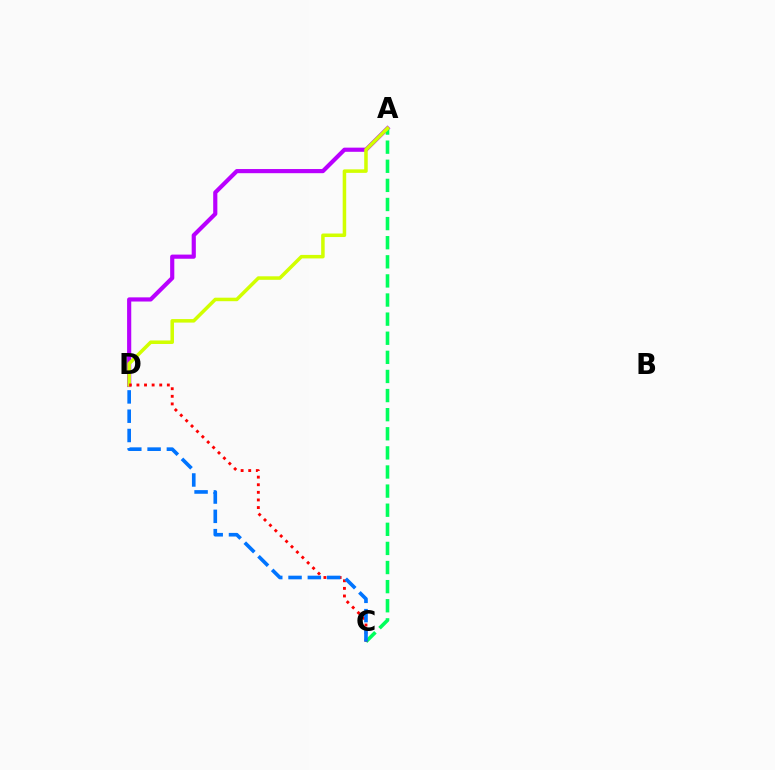{('A', 'D'): [{'color': '#b900ff', 'line_style': 'solid', 'thickness': 2.99}, {'color': '#d1ff00', 'line_style': 'solid', 'thickness': 2.53}], ('A', 'C'): [{'color': '#00ff5c', 'line_style': 'dashed', 'thickness': 2.6}], ('C', 'D'): [{'color': '#ff0000', 'line_style': 'dotted', 'thickness': 2.07}, {'color': '#0074ff', 'line_style': 'dashed', 'thickness': 2.62}]}